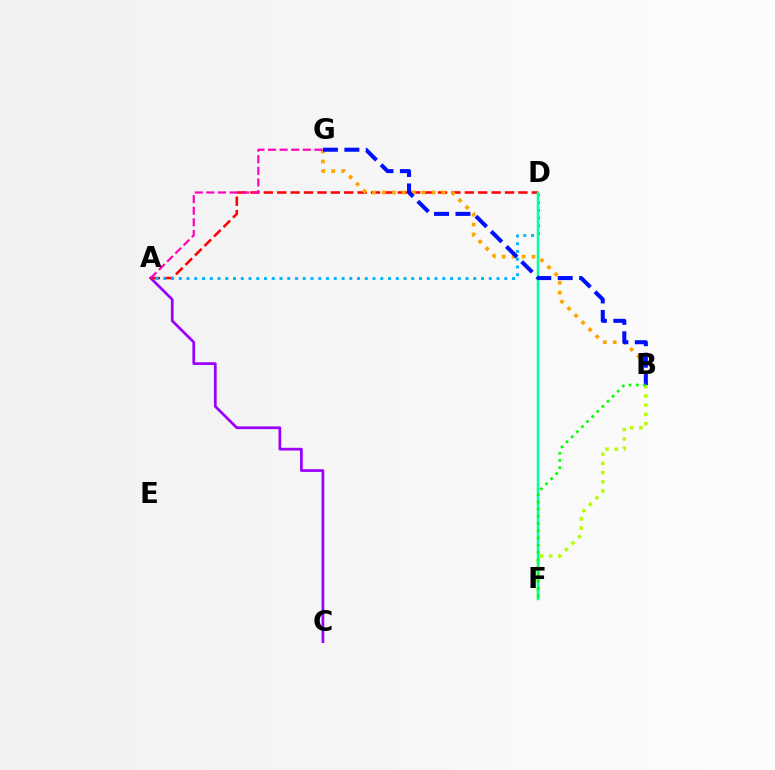{('A', 'C'): [{'color': '#9b00ff', 'line_style': 'solid', 'thickness': 1.96}], ('A', 'D'): [{'color': '#ff0000', 'line_style': 'dashed', 'thickness': 1.82}, {'color': '#00b5ff', 'line_style': 'dotted', 'thickness': 2.11}], ('B', 'G'): [{'color': '#ffa500', 'line_style': 'dotted', 'thickness': 2.7}, {'color': '#0010ff', 'line_style': 'dashed', 'thickness': 2.91}], ('B', 'F'): [{'color': '#b3ff00', 'line_style': 'dotted', 'thickness': 2.5}, {'color': '#08ff00', 'line_style': 'dotted', 'thickness': 1.96}], ('A', 'G'): [{'color': '#ff00bd', 'line_style': 'dashed', 'thickness': 1.58}], ('D', 'F'): [{'color': '#00ff9d', 'line_style': 'solid', 'thickness': 1.79}]}